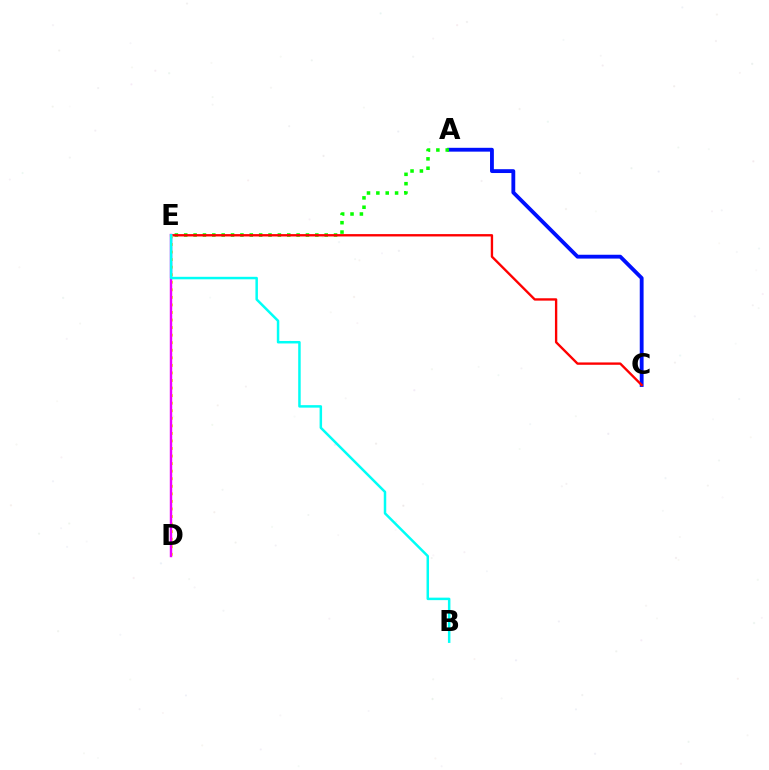{('A', 'C'): [{'color': '#0010ff', 'line_style': 'solid', 'thickness': 2.76}], ('A', 'E'): [{'color': '#08ff00', 'line_style': 'dotted', 'thickness': 2.54}], ('C', 'E'): [{'color': '#ff0000', 'line_style': 'solid', 'thickness': 1.7}], ('D', 'E'): [{'color': '#fcf500', 'line_style': 'dotted', 'thickness': 2.05}, {'color': '#ee00ff', 'line_style': 'solid', 'thickness': 1.75}], ('B', 'E'): [{'color': '#00fff6', 'line_style': 'solid', 'thickness': 1.79}]}